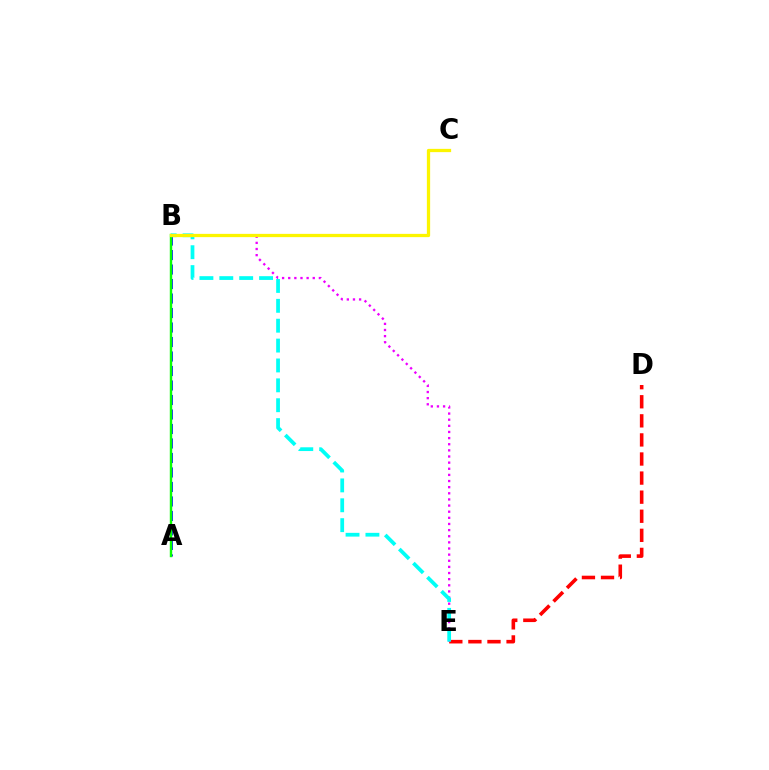{('D', 'E'): [{'color': '#ff0000', 'line_style': 'dashed', 'thickness': 2.59}], ('A', 'B'): [{'color': '#0010ff', 'line_style': 'dashed', 'thickness': 1.97}, {'color': '#08ff00', 'line_style': 'solid', 'thickness': 1.73}], ('B', 'E'): [{'color': '#ee00ff', 'line_style': 'dotted', 'thickness': 1.67}, {'color': '#00fff6', 'line_style': 'dashed', 'thickness': 2.7}], ('B', 'C'): [{'color': '#fcf500', 'line_style': 'solid', 'thickness': 2.35}]}